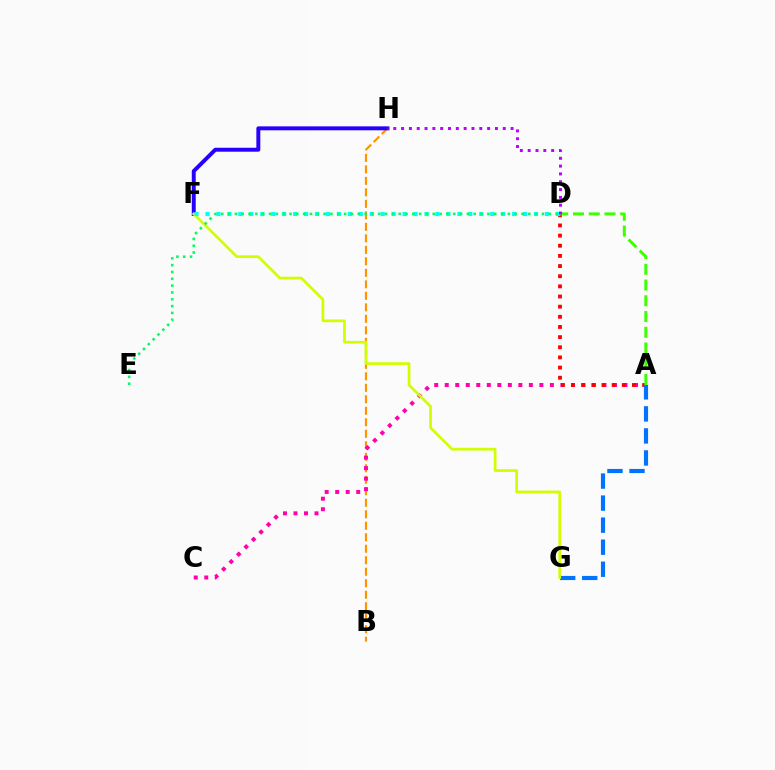{('B', 'H'): [{'color': '#ff9400', 'line_style': 'dashed', 'thickness': 1.56}], ('A', 'C'): [{'color': '#ff00ac', 'line_style': 'dotted', 'thickness': 2.86}], ('A', 'D'): [{'color': '#ff0000', 'line_style': 'dotted', 'thickness': 2.76}, {'color': '#3dff00', 'line_style': 'dashed', 'thickness': 2.14}], ('A', 'G'): [{'color': '#0074ff', 'line_style': 'dashed', 'thickness': 2.99}], ('F', 'H'): [{'color': '#2500ff', 'line_style': 'solid', 'thickness': 2.84}], ('F', 'G'): [{'color': '#d1ff00', 'line_style': 'solid', 'thickness': 1.96}], ('D', 'F'): [{'color': '#00fff6', 'line_style': 'dotted', 'thickness': 2.98}], ('D', 'E'): [{'color': '#00ff5c', 'line_style': 'dotted', 'thickness': 1.85}], ('D', 'H'): [{'color': '#b900ff', 'line_style': 'dotted', 'thickness': 2.12}]}